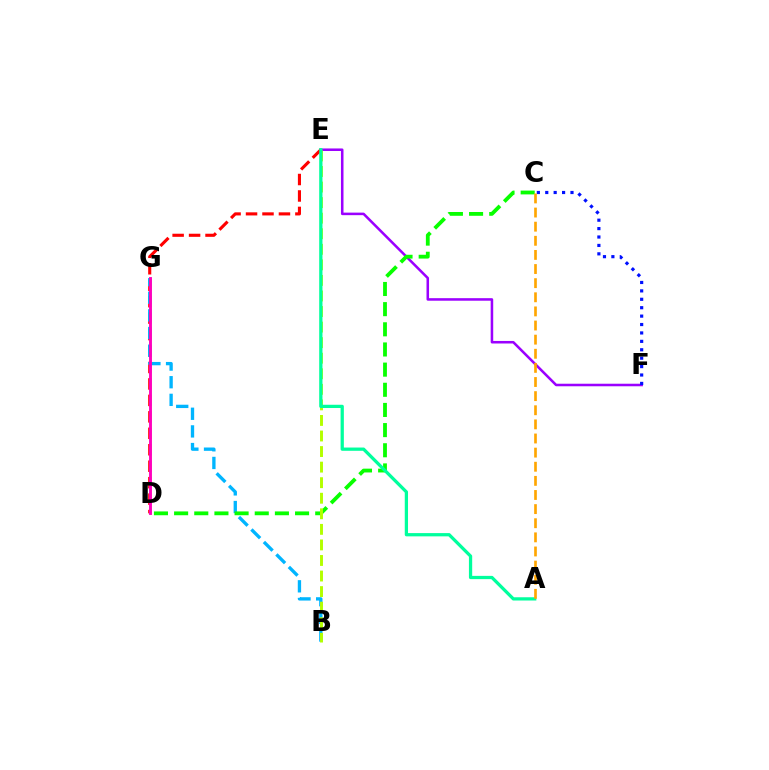{('E', 'F'): [{'color': '#9b00ff', 'line_style': 'solid', 'thickness': 1.83}], ('D', 'E'): [{'color': '#ff0000', 'line_style': 'dashed', 'thickness': 2.24}], ('B', 'G'): [{'color': '#00b5ff', 'line_style': 'dashed', 'thickness': 2.4}], ('C', 'D'): [{'color': '#08ff00', 'line_style': 'dashed', 'thickness': 2.74}], ('C', 'F'): [{'color': '#0010ff', 'line_style': 'dotted', 'thickness': 2.29}], ('B', 'E'): [{'color': '#b3ff00', 'line_style': 'dashed', 'thickness': 2.11}], ('A', 'E'): [{'color': '#00ff9d', 'line_style': 'solid', 'thickness': 2.35}], ('A', 'C'): [{'color': '#ffa500', 'line_style': 'dashed', 'thickness': 1.92}], ('D', 'G'): [{'color': '#ff00bd', 'line_style': 'solid', 'thickness': 2.08}]}